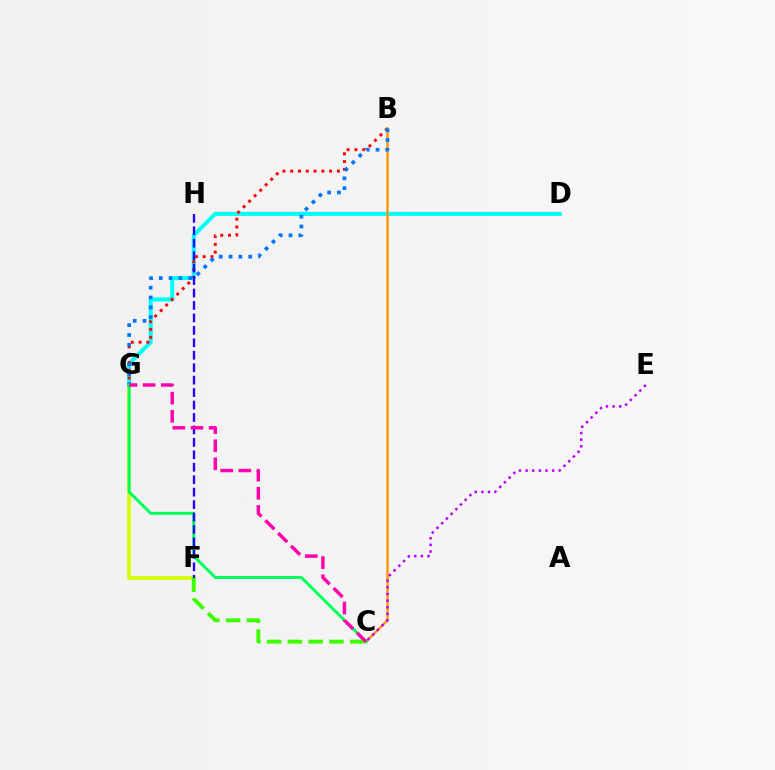{('F', 'G'): [{'color': '#d1ff00', 'line_style': 'solid', 'thickness': 2.63}], ('D', 'G'): [{'color': '#00fff6', 'line_style': 'solid', 'thickness': 2.92}], ('B', 'G'): [{'color': '#ff0000', 'line_style': 'dotted', 'thickness': 2.11}, {'color': '#0074ff', 'line_style': 'dotted', 'thickness': 2.67}], ('C', 'F'): [{'color': '#3dff00', 'line_style': 'dashed', 'thickness': 2.82}], ('B', 'C'): [{'color': '#ff9400', 'line_style': 'solid', 'thickness': 1.71}], ('C', 'G'): [{'color': '#00ff5c', 'line_style': 'solid', 'thickness': 2.14}, {'color': '#ff00ac', 'line_style': 'dashed', 'thickness': 2.46}], ('F', 'H'): [{'color': '#2500ff', 'line_style': 'dashed', 'thickness': 1.69}], ('C', 'E'): [{'color': '#b900ff', 'line_style': 'dotted', 'thickness': 1.8}]}